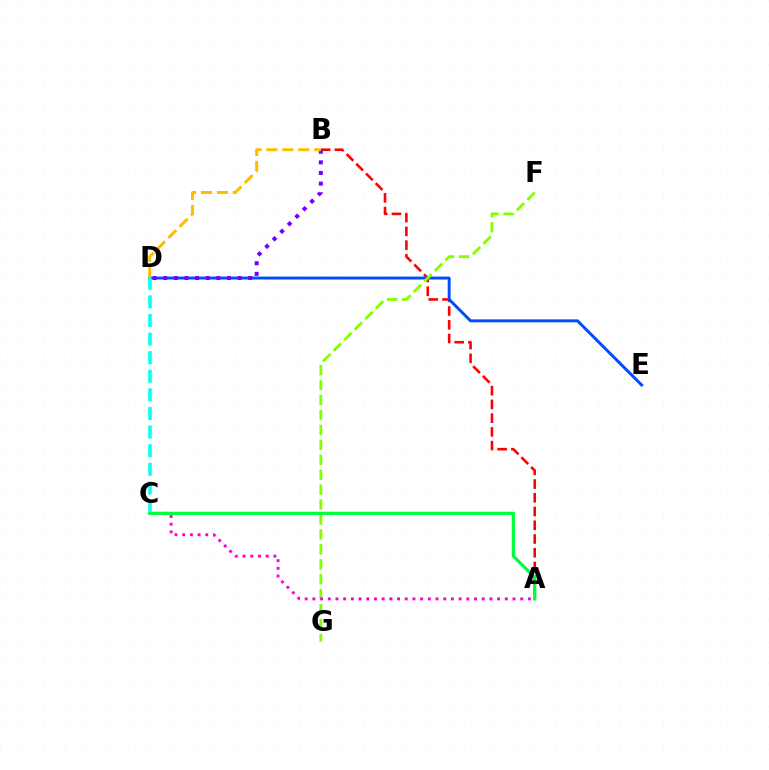{('A', 'B'): [{'color': '#ff0000', 'line_style': 'dashed', 'thickness': 1.87}], ('D', 'E'): [{'color': '#004bff', 'line_style': 'solid', 'thickness': 2.11}], ('B', 'D'): [{'color': '#7200ff', 'line_style': 'dotted', 'thickness': 2.89}, {'color': '#ffbd00', 'line_style': 'dashed', 'thickness': 2.17}], ('F', 'G'): [{'color': '#84ff00', 'line_style': 'dashed', 'thickness': 2.03}], ('A', 'C'): [{'color': '#ff00cf', 'line_style': 'dotted', 'thickness': 2.09}, {'color': '#00ff39', 'line_style': 'solid', 'thickness': 2.3}], ('C', 'D'): [{'color': '#00fff6', 'line_style': 'dashed', 'thickness': 2.53}]}